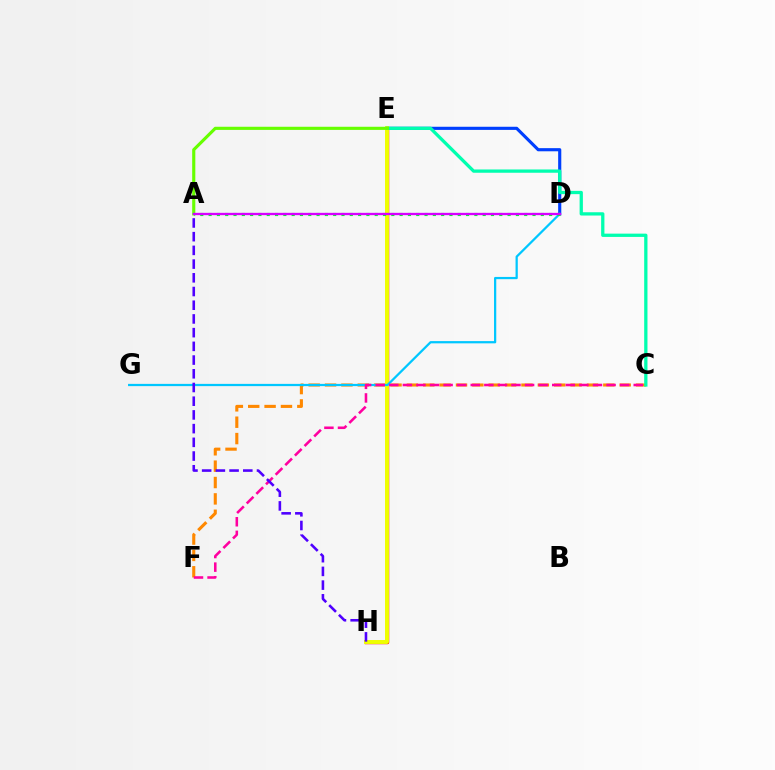{('E', 'H'): [{'color': '#ff0000', 'line_style': 'solid', 'thickness': 2.47}, {'color': '#eeff00', 'line_style': 'solid', 'thickness': 2.83}], ('D', 'E'): [{'color': '#003fff', 'line_style': 'solid', 'thickness': 2.26}], ('C', 'F'): [{'color': '#ff8800', 'line_style': 'dashed', 'thickness': 2.22}, {'color': '#ff00a0', 'line_style': 'dashed', 'thickness': 1.84}], ('D', 'G'): [{'color': '#00c7ff', 'line_style': 'solid', 'thickness': 1.62}], ('C', 'E'): [{'color': '#00ffaf', 'line_style': 'solid', 'thickness': 2.36}], ('A', 'E'): [{'color': '#66ff00', 'line_style': 'solid', 'thickness': 2.26}], ('A', 'D'): [{'color': '#00ff27', 'line_style': 'dotted', 'thickness': 2.26}, {'color': '#d600ff', 'line_style': 'solid', 'thickness': 1.67}], ('A', 'H'): [{'color': '#4f00ff', 'line_style': 'dashed', 'thickness': 1.86}]}